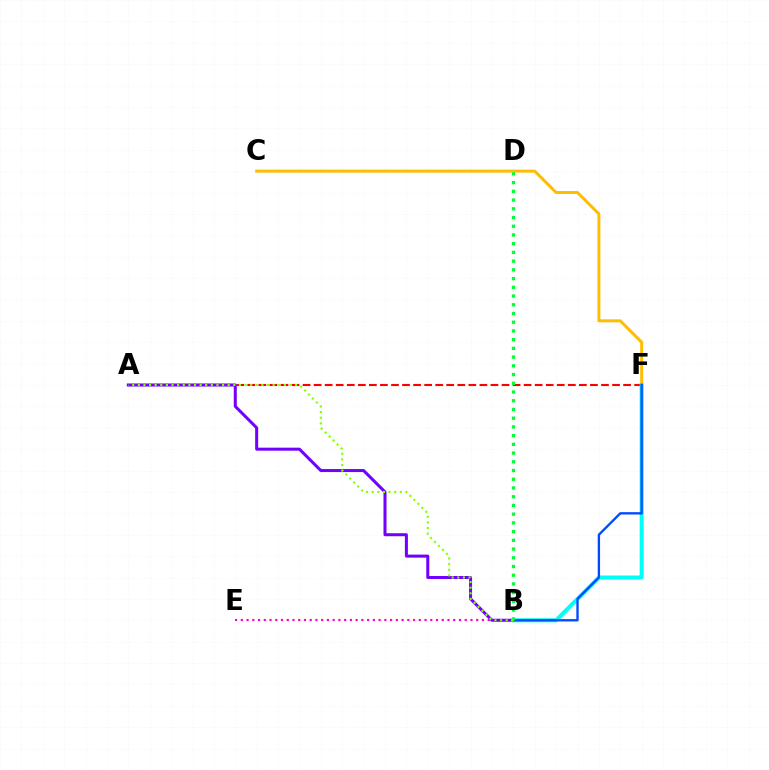{('B', 'E'): [{'color': '#ff00cf', 'line_style': 'dotted', 'thickness': 1.56}], ('A', 'F'): [{'color': '#ff0000', 'line_style': 'dashed', 'thickness': 1.5}], ('C', 'F'): [{'color': '#ffbd00', 'line_style': 'solid', 'thickness': 2.15}], ('A', 'B'): [{'color': '#7200ff', 'line_style': 'solid', 'thickness': 2.18}, {'color': '#84ff00', 'line_style': 'dotted', 'thickness': 1.53}], ('B', 'F'): [{'color': '#00fff6', 'line_style': 'solid', 'thickness': 2.91}, {'color': '#004bff', 'line_style': 'solid', 'thickness': 1.69}], ('B', 'D'): [{'color': '#00ff39', 'line_style': 'dotted', 'thickness': 2.37}]}